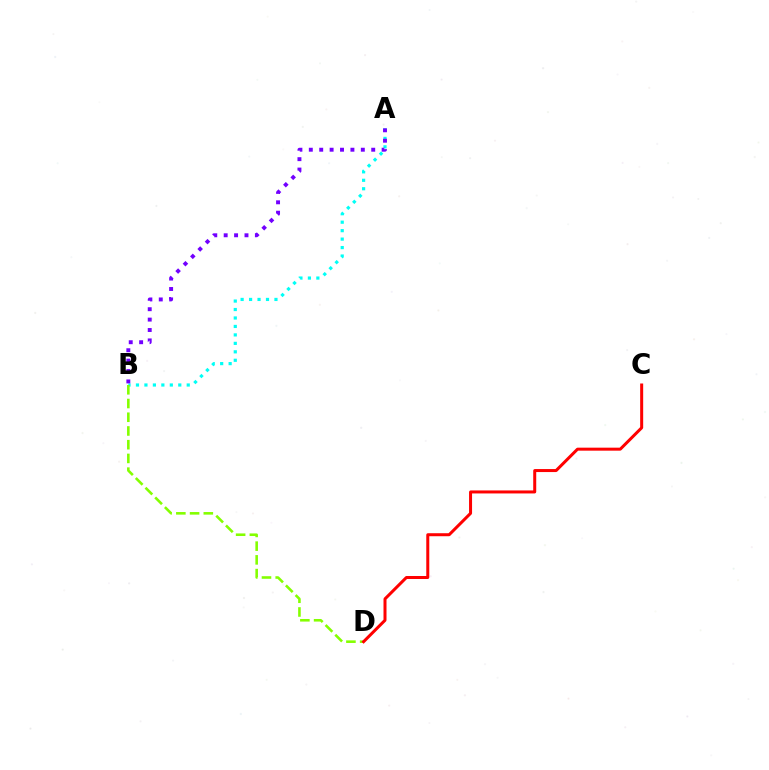{('A', 'B'): [{'color': '#00fff6', 'line_style': 'dotted', 'thickness': 2.3}, {'color': '#7200ff', 'line_style': 'dotted', 'thickness': 2.83}], ('B', 'D'): [{'color': '#84ff00', 'line_style': 'dashed', 'thickness': 1.86}], ('C', 'D'): [{'color': '#ff0000', 'line_style': 'solid', 'thickness': 2.17}]}